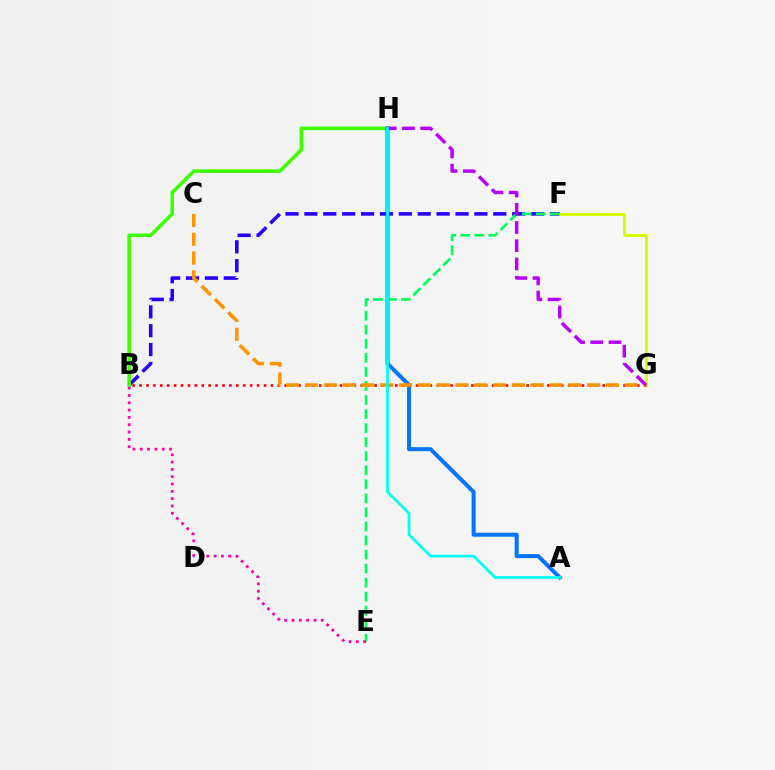{('B', 'F'): [{'color': '#2500ff', 'line_style': 'dashed', 'thickness': 2.57}], ('E', 'F'): [{'color': '#00ff5c', 'line_style': 'dashed', 'thickness': 1.91}], ('B', 'H'): [{'color': '#3dff00', 'line_style': 'solid', 'thickness': 2.56}], ('A', 'H'): [{'color': '#0074ff', 'line_style': 'solid', 'thickness': 2.87}, {'color': '#00fff6', 'line_style': 'solid', 'thickness': 1.98}], ('F', 'G'): [{'color': '#d1ff00', 'line_style': 'solid', 'thickness': 2.06}], ('B', 'G'): [{'color': '#ff0000', 'line_style': 'dotted', 'thickness': 1.88}], ('B', 'E'): [{'color': '#ff00ac', 'line_style': 'dotted', 'thickness': 1.99}], ('C', 'G'): [{'color': '#ff9400', 'line_style': 'dashed', 'thickness': 2.56}], ('G', 'H'): [{'color': '#b900ff', 'line_style': 'dashed', 'thickness': 2.48}]}